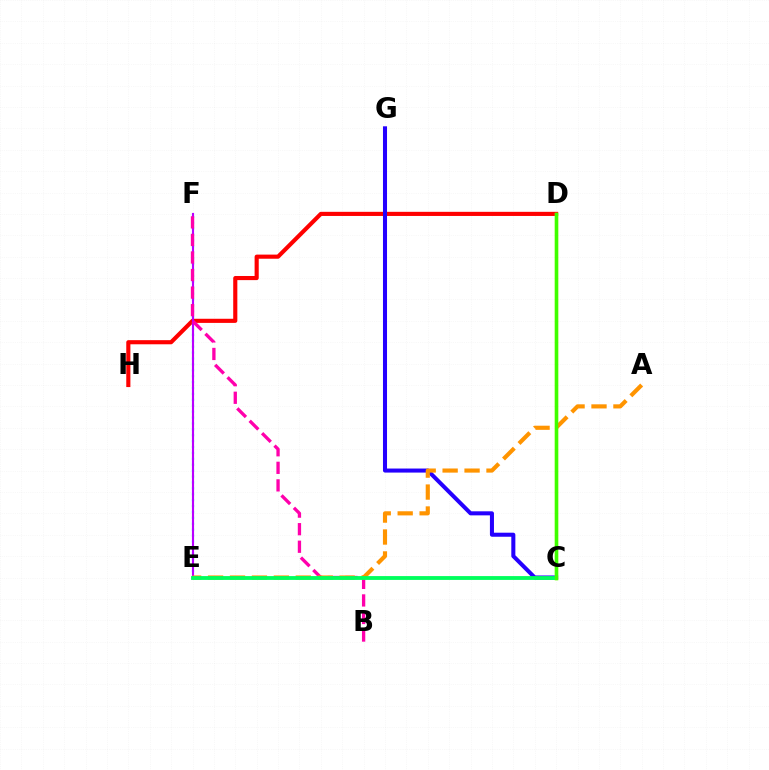{('D', 'H'): [{'color': '#ff0000', 'line_style': 'solid', 'thickness': 2.97}], ('C', 'G'): [{'color': '#2500ff', 'line_style': 'solid', 'thickness': 2.91}], ('E', 'F'): [{'color': '#00fff6', 'line_style': 'dotted', 'thickness': 1.6}, {'color': '#b900ff', 'line_style': 'solid', 'thickness': 1.53}], ('C', 'D'): [{'color': '#0074ff', 'line_style': 'solid', 'thickness': 1.9}, {'color': '#d1ff00', 'line_style': 'solid', 'thickness': 2.36}, {'color': '#3dff00', 'line_style': 'solid', 'thickness': 2.51}], ('B', 'F'): [{'color': '#ff00ac', 'line_style': 'dashed', 'thickness': 2.38}], ('A', 'E'): [{'color': '#ff9400', 'line_style': 'dashed', 'thickness': 2.98}], ('C', 'E'): [{'color': '#00ff5c', 'line_style': 'solid', 'thickness': 2.75}]}